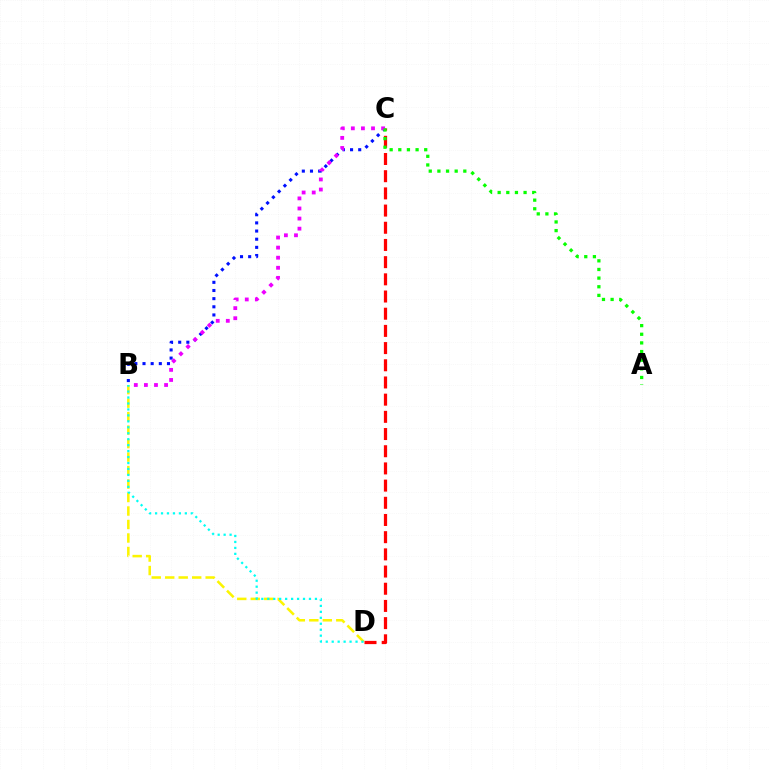{('B', 'C'): [{'color': '#0010ff', 'line_style': 'dotted', 'thickness': 2.22}, {'color': '#ee00ff', 'line_style': 'dotted', 'thickness': 2.74}], ('B', 'D'): [{'color': '#fcf500', 'line_style': 'dashed', 'thickness': 1.83}, {'color': '#00fff6', 'line_style': 'dotted', 'thickness': 1.62}], ('C', 'D'): [{'color': '#ff0000', 'line_style': 'dashed', 'thickness': 2.34}], ('A', 'C'): [{'color': '#08ff00', 'line_style': 'dotted', 'thickness': 2.35}]}